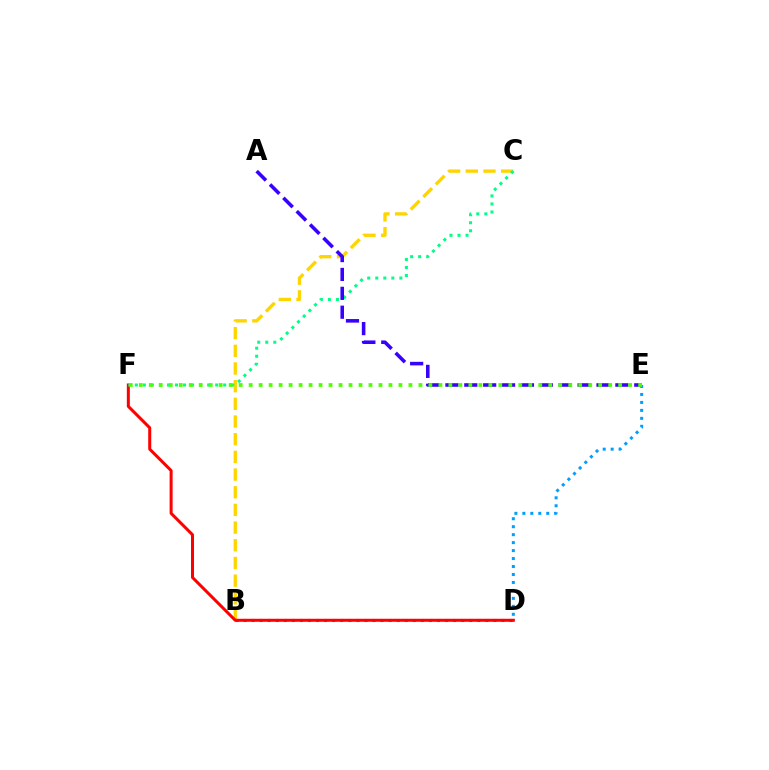{('B', 'C'): [{'color': '#ffd500', 'line_style': 'dashed', 'thickness': 2.4}], ('D', 'E'): [{'color': '#009eff', 'line_style': 'dotted', 'thickness': 2.16}], ('B', 'D'): [{'color': '#ff00ed', 'line_style': 'dotted', 'thickness': 2.19}], ('D', 'F'): [{'color': '#ff0000', 'line_style': 'solid', 'thickness': 2.17}], ('C', 'F'): [{'color': '#00ff86', 'line_style': 'dotted', 'thickness': 2.18}], ('A', 'E'): [{'color': '#3700ff', 'line_style': 'dashed', 'thickness': 2.57}], ('E', 'F'): [{'color': '#4fff00', 'line_style': 'dotted', 'thickness': 2.71}]}